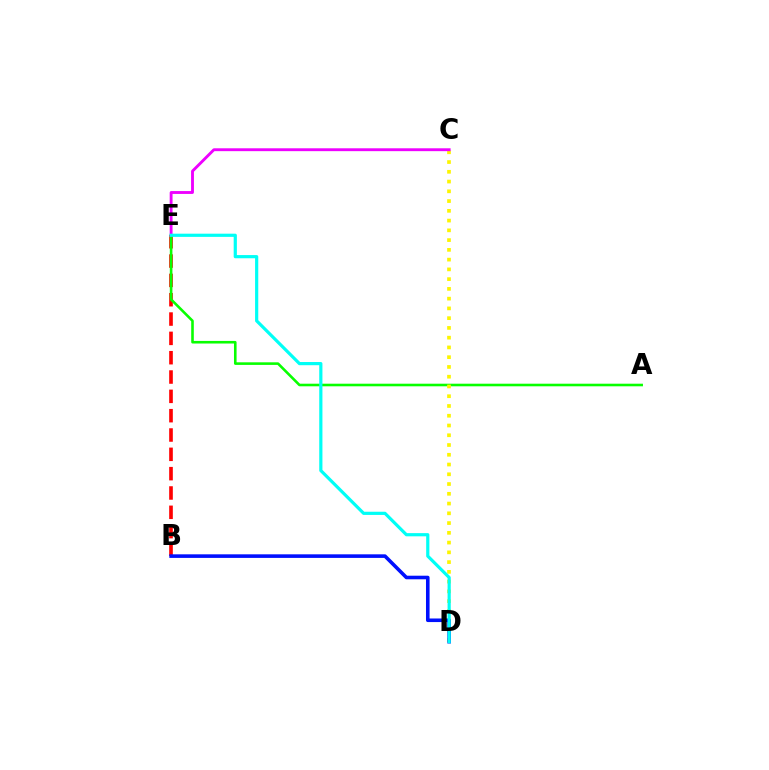{('B', 'E'): [{'color': '#ff0000', 'line_style': 'dashed', 'thickness': 2.63}], ('A', 'E'): [{'color': '#08ff00', 'line_style': 'solid', 'thickness': 1.87}], ('C', 'D'): [{'color': '#fcf500', 'line_style': 'dotted', 'thickness': 2.65}], ('B', 'D'): [{'color': '#0010ff', 'line_style': 'solid', 'thickness': 2.58}], ('C', 'E'): [{'color': '#ee00ff', 'line_style': 'solid', 'thickness': 2.06}], ('D', 'E'): [{'color': '#00fff6', 'line_style': 'solid', 'thickness': 2.3}]}